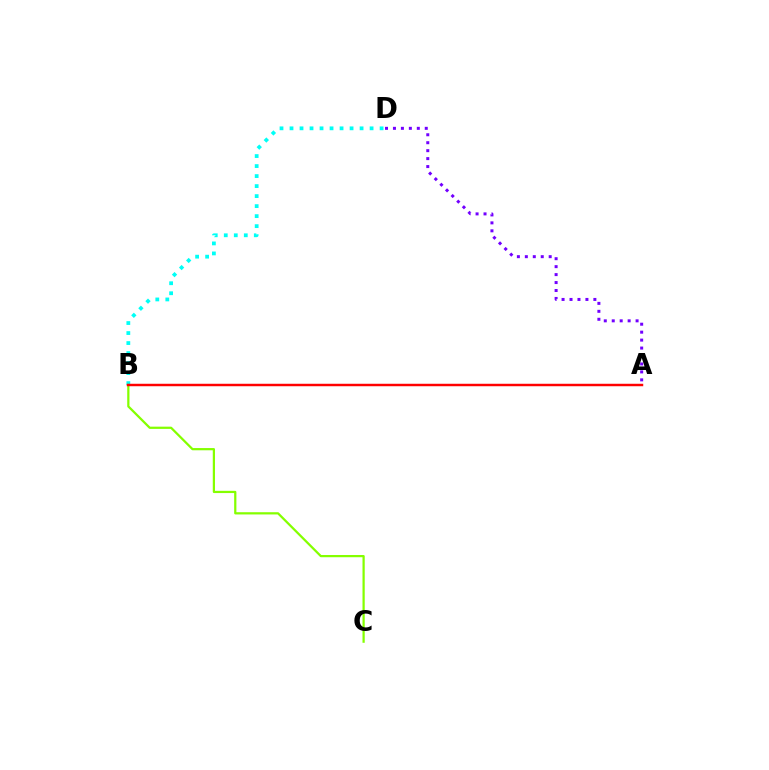{('A', 'D'): [{'color': '#7200ff', 'line_style': 'dotted', 'thickness': 2.16}], ('B', 'D'): [{'color': '#00fff6', 'line_style': 'dotted', 'thickness': 2.72}], ('B', 'C'): [{'color': '#84ff00', 'line_style': 'solid', 'thickness': 1.61}], ('A', 'B'): [{'color': '#ff0000', 'line_style': 'solid', 'thickness': 1.77}]}